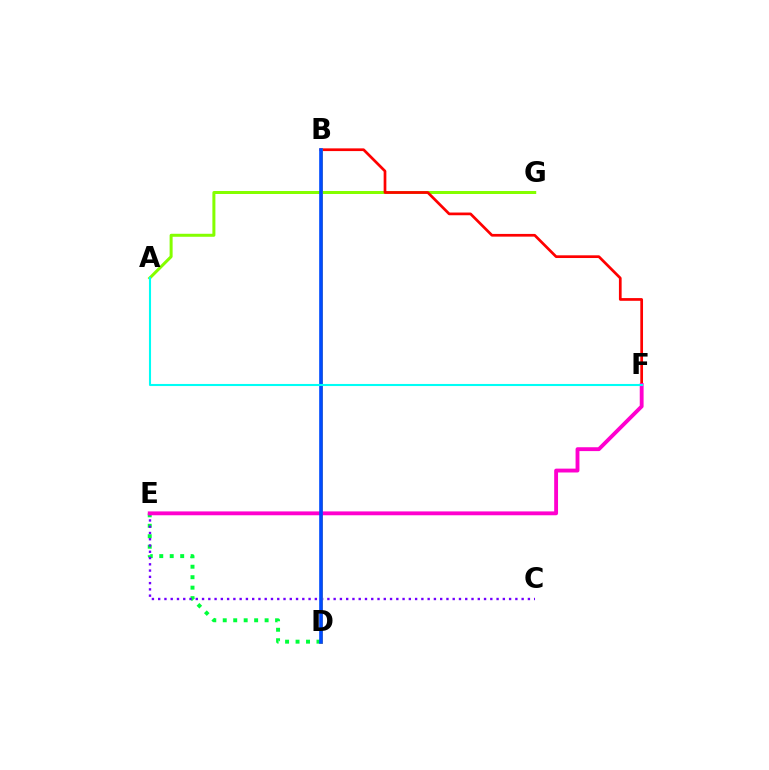{('D', 'E'): [{'color': '#00ff39', 'line_style': 'dotted', 'thickness': 2.84}], ('A', 'G'): [{'color': '#84ff00', 'line_style': 'solid', 'thickness': 2.16}], ('C', 'E'): [{'color': '#7200ff', 'line_style': 'dotted', 'thickness': 1.7}], ('B', 'F'): [{'color': '#ff0000', 'line_style': 'solid', 'thickness': 1.95}], ('B', 'D'): [{'color': '#ffbd00', 'line_style': 'solid', 'thickness': 2.06}, {'color': '#004bff', 'line_style': 'solid', 'thickness': 2.63}], ('E', 'F'): [{'color': '#ff00cf', 'line_style': 'solid', 'thickness': 2.78}], ('A', 'F'): [{'color': '#00fff6', 'line_style': 'solid', 'thickness': 1.5}]}